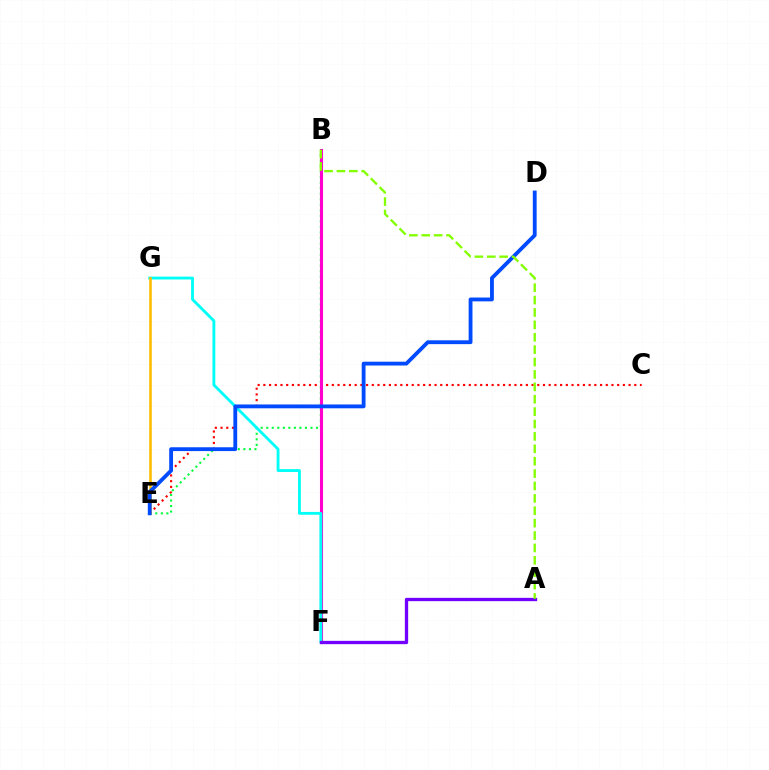{('B', 'E'): [{'color': '#00ff39', 'line_style': 'dotted', 'thickness': 1.5}], ('C', 'E'): [{'color': '#ff0000', 'line_style': 'dotted', 'thickness': 1.55}], ('B', 'F'): [{'color': '#ff00cf', 'line_style': 'solid', 'thickness': 2.21}], ('F', 'G'): [{'color': '#00fff6', 'line_style': 'solid', 'thickness': 2.05}], ('E', 'G'): [{'color': '#ffbd00', 'line_style': 'solid', 'thickness': 1.86}], ('D', 'E'): [{'color': '#004bff', 'line_style': 'solid', 'thickness': 2.76}], ('A', 'F'): [{'color': '#7200ff', 'line_style': 'solid', 'thickness': 2.39}], ('A', 'B'): [{'color': '#84ff00', 'line_style': 'dashed', 'thickness': 1.68}]}